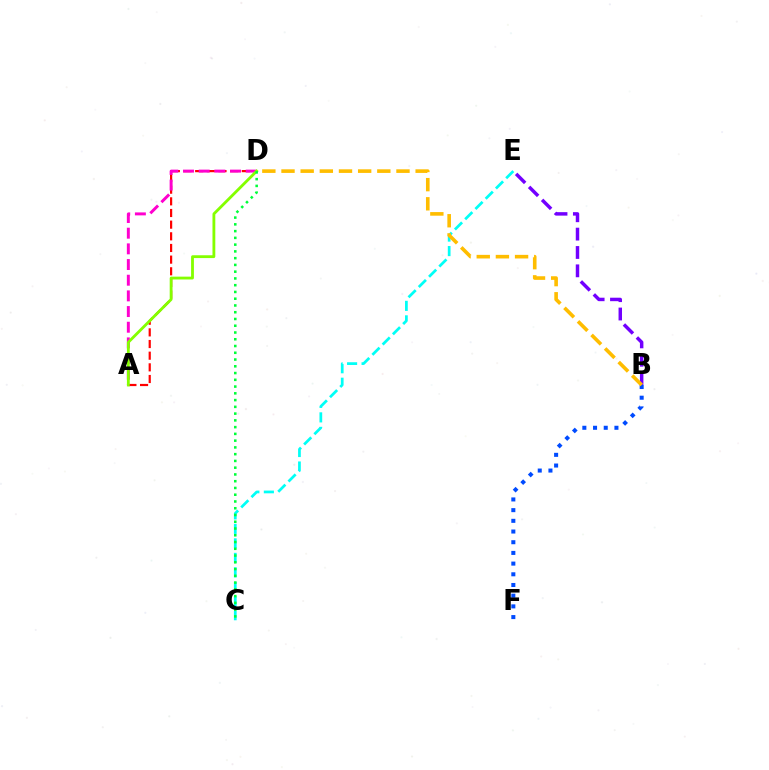{('B', 'E'): [{'color': '#7200ff', 'line_style': 'dashed', 'thickness': 2.49}], ('B', 'F'): [{'color': '#004bff', 'line_style': 'dotted', 'thickness': 2.91}], ('C', 'E'): [{'color': '#00fff6', 'line_style': 'dashed', 'thickness': 1.97}], ('A', 'D'): [{'color': '#ff0000', 'line_style': 'dashed', 'thickness': 1.58}, {'color': '#ff00cf', 'line_style': 'dashed', 'thickness': 2.13}, {'color': '#84ff00', 'line_style': 'solid', 'thickness': 2.03}], ('C', 'D'): [{'color': '#00ff39', 'line_style': 'dotted', 'thickness': 1.84}], ('B', 'D'): [{'color': '#ffbd00', 'line_style': 'dashed', 'thickness': 2.6}]}